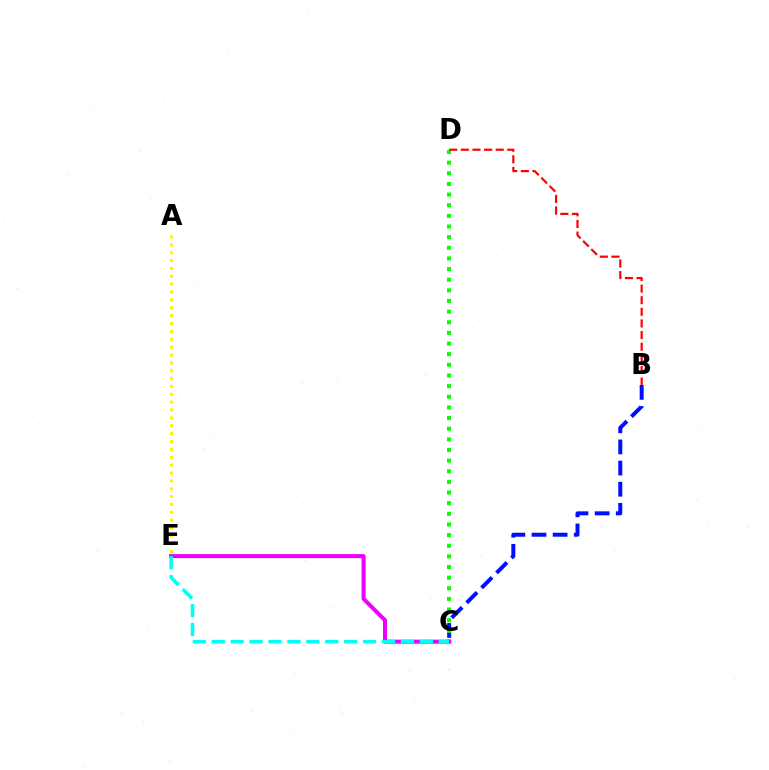{('B', 'C'): [{'color': '#0010ff', 'line_style': 'dashed', 'thickness': 2.87}], ('A', 'E'): [{'color': '#fcf500', 'line_style': 'dotted', 'thickness': 2.14}], ('C', 'D'): [{'color': '#08ff00', 'line_style': 'dotted', 'thickness': 2.89}], ('C', 'E'): [{'color': '#ee00ff', 'line_style': 'solid', 'thickness': 2.9}, {'color': '#00fff6', 'line_style': 'dashed', 'thickness': 2.57}], ('B', 'D'): [{'color': '#ff0000', 'line_style': 'dashed', 'thickness': 1.58}]}